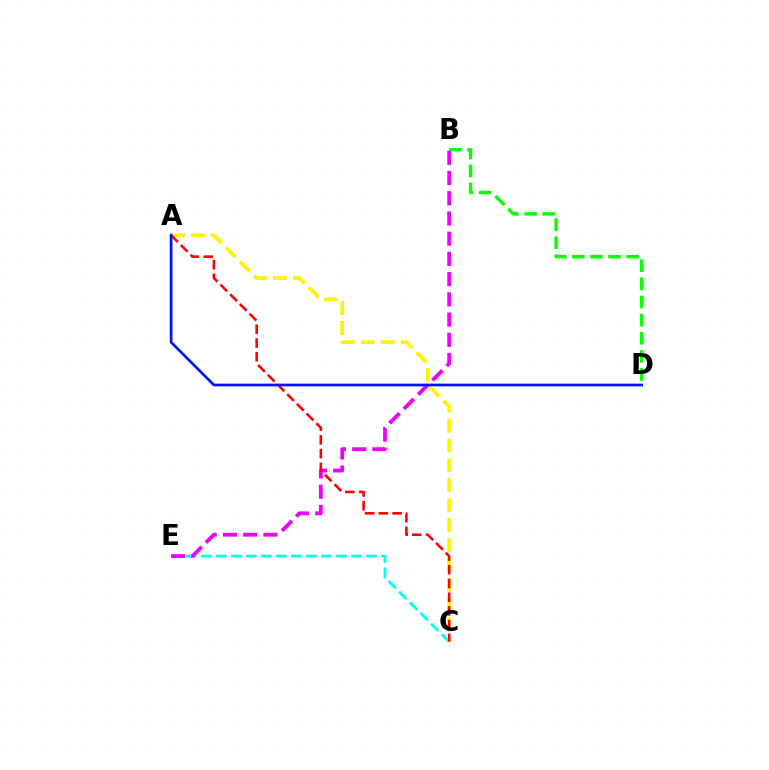{('B', 'D'): [{'color': '#08ff00', 'line_style': 'dashed', 'thickness': 2.46}], ('C', 'E'): [{'color': '#00fff6', 'line_style': 'dashed', 'thickness': 2.04}], ('A', 'C'): [{'color': '#fcf500', 'line_style': 'dashed', 'thickness': 2.71}, {'color': '#ff0000', 'line_style': 'dashed', 'thickness': 1.86}], ('B', 'E'): [{'color': '#ee00ff', 'line_style': 'dashed', 'thickness': 2.75}], ('A', 'D'): [{'color': '#0010ff', 'line_style': 'solid', 'thickness': 1.96}]}